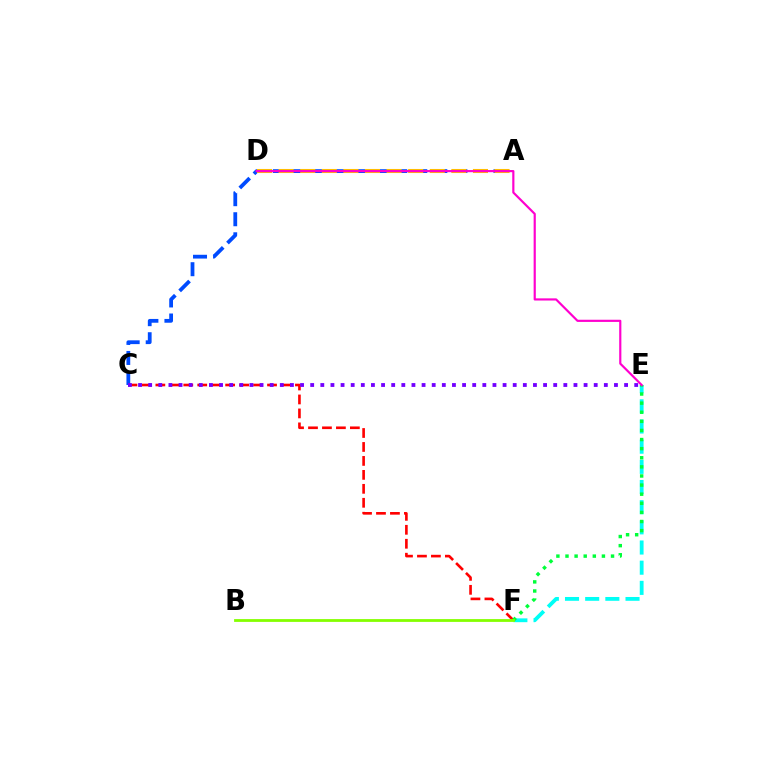{('E', 'F'): [{'color': '#00fff6', 'line_style': 'dashed', 'thickness': 2.74}, {'color': '#00ff39', 'line_style': 'dotted', 'thickness': 2.47}], ('A', 'C'): [{'color': '#004bff', 'line_style': 'dashed', 'thickness': 2.72}], ('C', 'F'): [{'color': '#ff0000', 'line_style': 'dashed', 'thickness': 1.9}], ('A', 'D'): [{'color': '#ffbd00', 'line_style': 'dashed', 'thickness': 2.93}], ('C', 'E'): [{'color': '#7200ff', 'line_style': 'dotted', 'thickness': 2.75}], ('D', 'E'): [{'color': '#ff00cf', 'line_style': 'solid', 'thickness': 1.57}], ('B', 'F'): [{'color': '#84ff00', 'line_style': 'solid', 'thickness': 2.01}]}